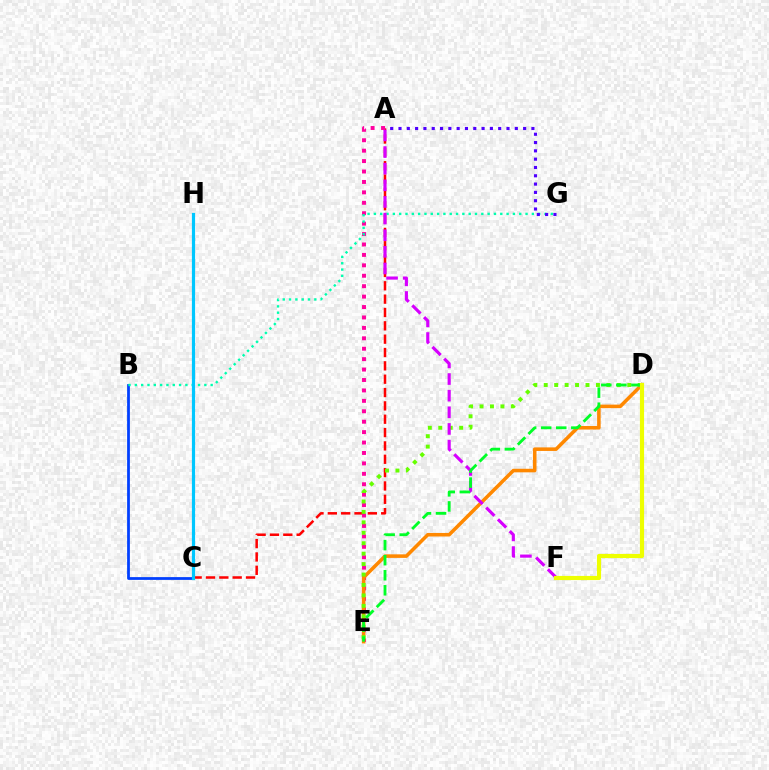{('B', 'C'): [{'color': '#003fff', 'line_style': 'solid', 'thickness': 1.99}], ('A', 'C'): [{'color': '#ff0000', 'line_style': 'dashed', 'thickness': 1.81}], ('A', 'E'): [{'color': '#ff00a0', 'line_style': 'dotted', 'thickness': 2.83}], ('B', 'G'): [{'color': '#00ffaf', 'line_style': 'dotted', 'thickness': 1.72}], ('D', 'E'): [{'color': '#ff8800', 'line_style': 'solid', 'thickness': 2.56}, {'color': '#66ff00', 'line_style': 'dotted', 'thickness': 2.84}, {'color': '#00ff27', 'line_style': 'dashed', 'thickness': 2.05}], ('A', 'F'): [{'color': '#d600ff', 'line_style': 'dashed', 'thickness': 2.26}], ('A', 'G'): [{'color': '#4f00ff', 'line_style': 'dotted', 'thickness': 2.26}], ('C', 'H'): [{'color': '#00c7ff', 'line_style': 'solid', 'thickness': 2.3}], ('D', 'F'): [{'color': '#eeff00', 'line_style': 'solid', 'thickness': 2.99}]}